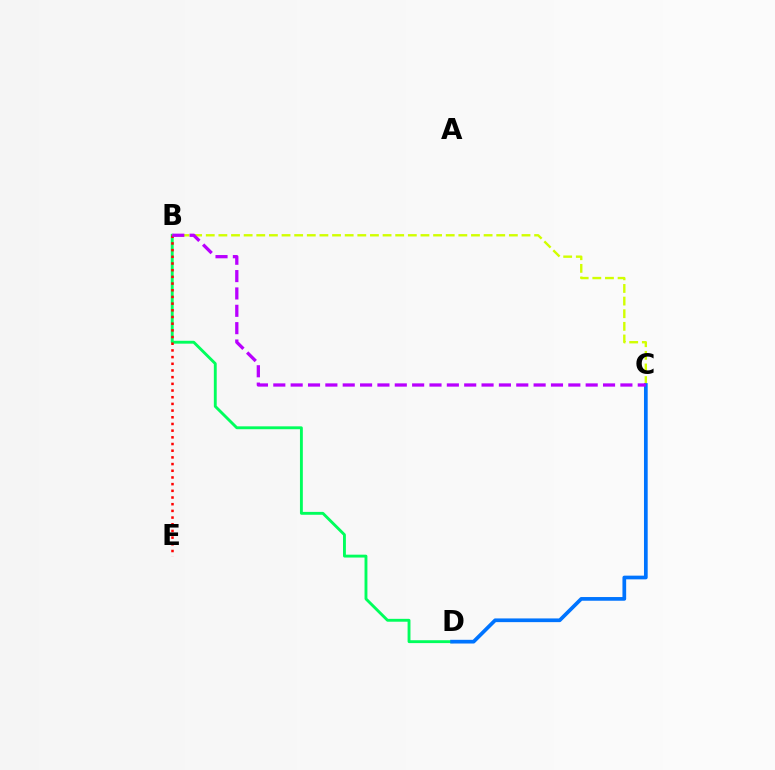{('B', 'D'): [{'color': '#00ff5c', 'line_style': 'solid', 'thickness': 2.07}], ('B', 'C'): [{'color': '#d1ff00', 'line_style': 'dashed', 'thickness': 1.72}, {'color': '#b900ff', 'line_style': 'dashed', 'thickness': 2.36}], ('B', 'E'): [{'color': '#ff0000', 'line_style': 'dotted', 'thickness': 1.82}], ('C', 'D'): [{'color': '#0074ff', 'line_style': 'solid', 'thickness': 2.67}]}